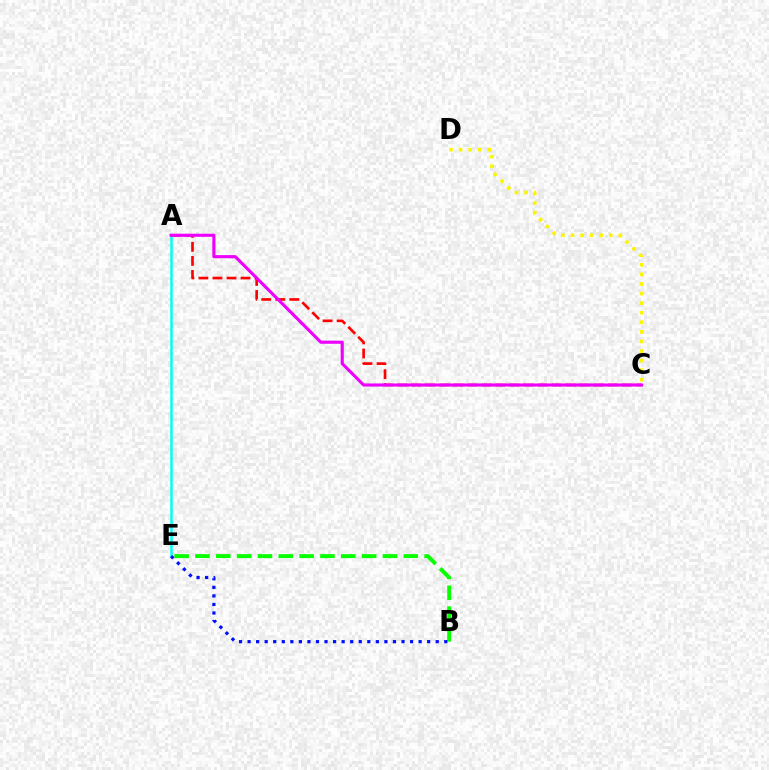{('B', 'E'): [{'color': '#08ff00', 'line_style': 'dashed', 'thickness': 2.83}, {'color': '#0010ff', 'line_style': 'dotted', 'thickness': 2.32}], ('A', 'C'): [{'color': '#ff0000', 'line_style': 'dashed', 'thickness': 1.91}, {'color': '#ee00ff', 'line_style': 'solid', 'thickness': 2.23}], ('A', 'E'): [{'color': '#00fff6', 'line_style': 'solid', 'thickness': 1.81}], ('C', 'D'): [{'color': '#fcf500', 'line_style': 'dotted', 'thickness': 2.6}]}